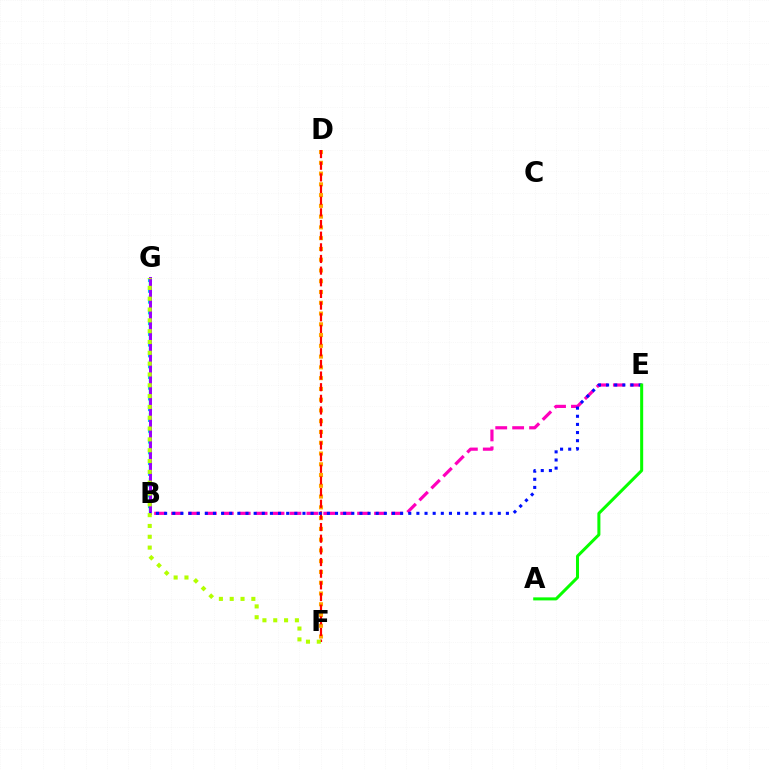{('B', 'G'): [{'color': '#00b5ff', 'line_style': 'dotted', 'thickness': 2.92}, {'color': '#00ff9d', 'line_style': 'dashed', 'thickness': 1.77}, {'color': '#9b00ff', 'line_style': 'solid', 'thickness': 2.15}], ('D', 'F'): [{'color': '#ffa500', 'line_style': 'dotted', 'thickness': 2.93}, {'color': '#ff0000', 'line_style': 'dashed', 'thickness': 1.58}], ('B', 'E'): [{'color': '#ff00bd', 'line_style': 'dashed', 'thickness': 2.3}, {'color': '#0010ff', 'line_style': 'dotted', 'thickness': 2.21}], ('A', 'E'): [{'color': '#08ff00', 'line_style': 'solid', 'thickness': 2.18}], ('F', 'G'): [{'color': '#b3ff00', 'line_style': 'dotted', 'thickness': 2.94}]}